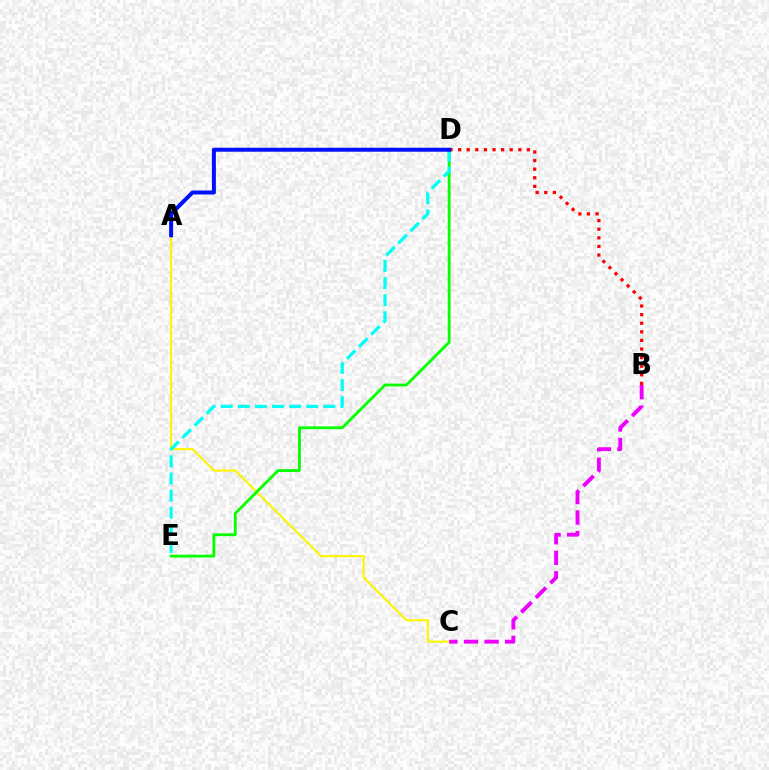{('A', 'C'): [{'color': '#fcf500', 'line_style': 'solid', 'thickness': 1.53}], ('D', 'E'): [{'color': '#08ff00', 'line_style': 'solid', 'thickness': 2.05}, {'color': '#00fff6', 'line_style': 'dashed', 'thickness': 2.32}], ('B', 'D'): [{'color': '#ff0000', 'line_style': 'dotted', 'thickness': 2.33}], ('A', 'D'): [{'color': '#0010ff', 'line_style': 'solid', 'thickness': 2.87}], ('B', 'C'): [{'color': '#ee00ff', 'line_style': 'dashed', 'thickness': 2.79}]}